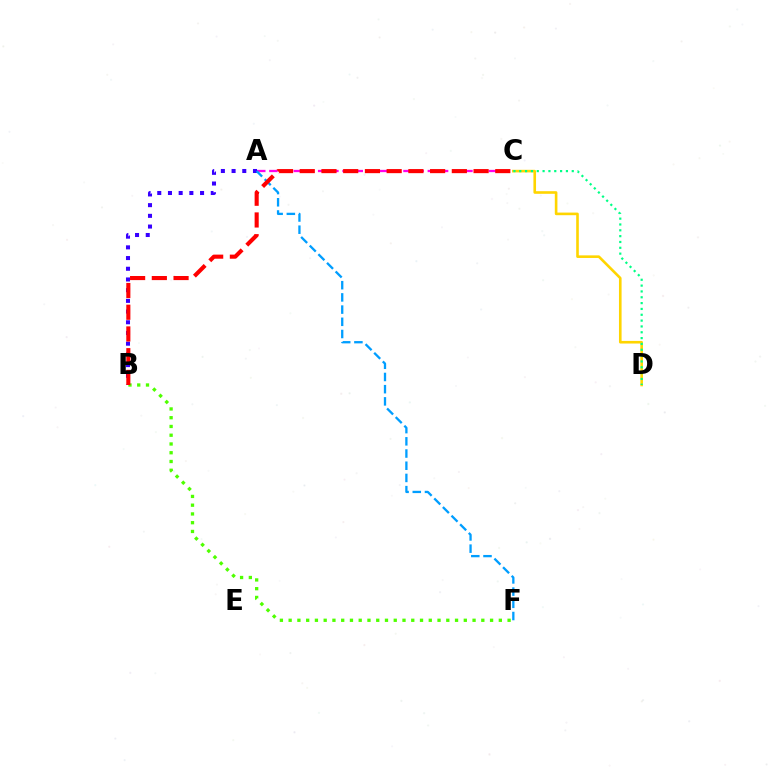{('A', 'C'): [{'color': '#ff00ed', 'line_style': 'dashed', 'thickness': 1.66}], ('C', 'D'): [{'color': '#ffd500', 'line_style': 'solid', 'thickness': 1.88}, {'color': '#00ff86', 'line_style': 'dotted', 'thickness': 1.58}], ('A', 'B'): [{'color': '#3700ff', 'line_style': 'dotted', 'thickness': 2.91}], ('B', 'F'): [{'color': '#4fff00', 'line_style': 'dotted', 'thickness': 2.38}], ('A', 'F'): [{'color': '#009eff', 'line_style': 'dashed', 'thickness': 1.66}], ('B', 'C'): [{'color': '#ff0000', 'line_style': 'dashed', 'thickness': 2.95}]}